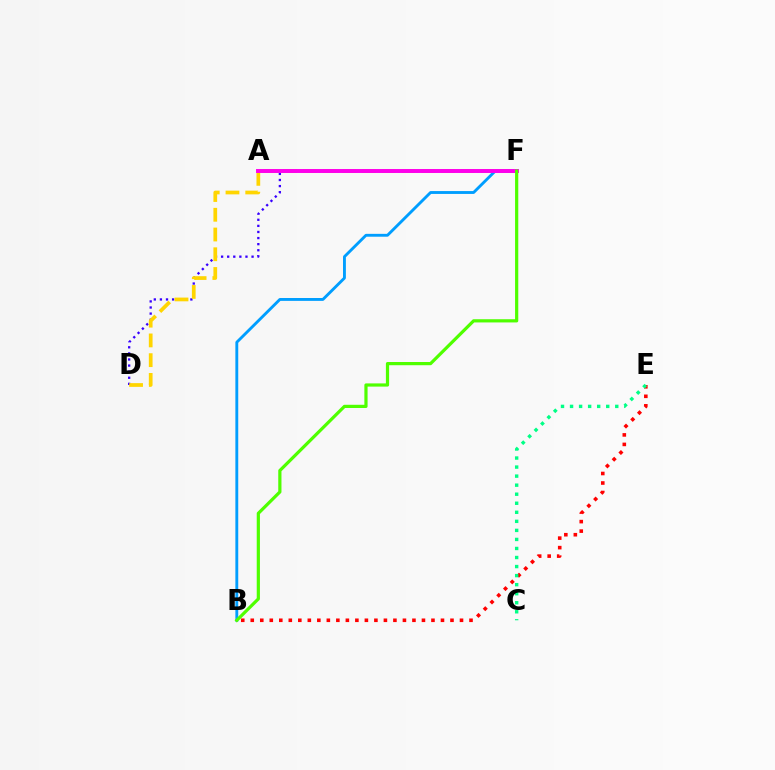{('D', 'F'): [{'color': '#3700ff', 'line_style': 'dotted', 'thickness': 1.66}, {'color': '#ffd500', 'line_style': 'dashed', 'thickness': 2.68}], ('B', 'E'): [{'color': '#ff0000', 'line_style': 'dotted', 'thickness': 2.58}], ('C', 'E'): [{'color': '#00ff86', 'line_style': 'dotted', 'thickness': 2.46}], ('B', 'F'): [{'color': '#009eff', 'line_style': 'solid', 'thickness': 2.07}, {'color': '#4fff00', 'line_style': 'solid', 'thickness': 2.31}], ('A', 'F'): [{'color': '#ff00ed', 'line_style': 'solid', 'thickness': 2.83}]}